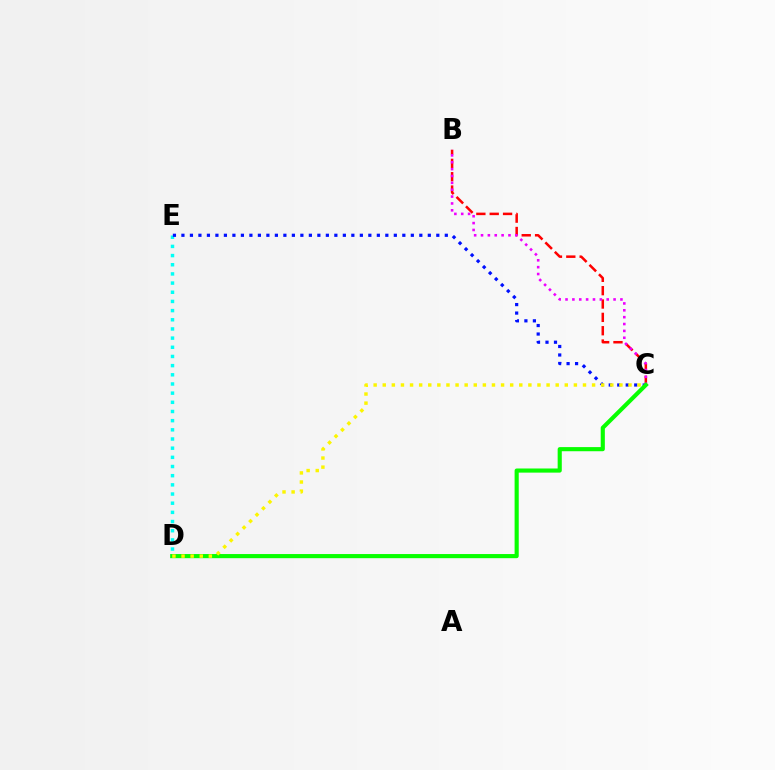{('D', 'E'): [{'color': '#00fff6', 'line_style': 'dotted', 'thickness': 2.49}], ('C', 'E'): [{'color': '#0010ff', 'line_style': 'dotted', 'thickness': 2.31}], ('B', 'C'): [{'color': '#ff0000', 'line_style': 'dashed', 'thickness': 1.81}, {'color': '#ee00ff', 'line_style': 'dotted', 'thickness': 1.86}], ('C', 'D'): [{'color': '#08ff00', 'line_style': 'solid', 'thickness': 2.97}, {'color': '#fcf500', 'line_style': 'dotted', 'thickness': 2.47}]}